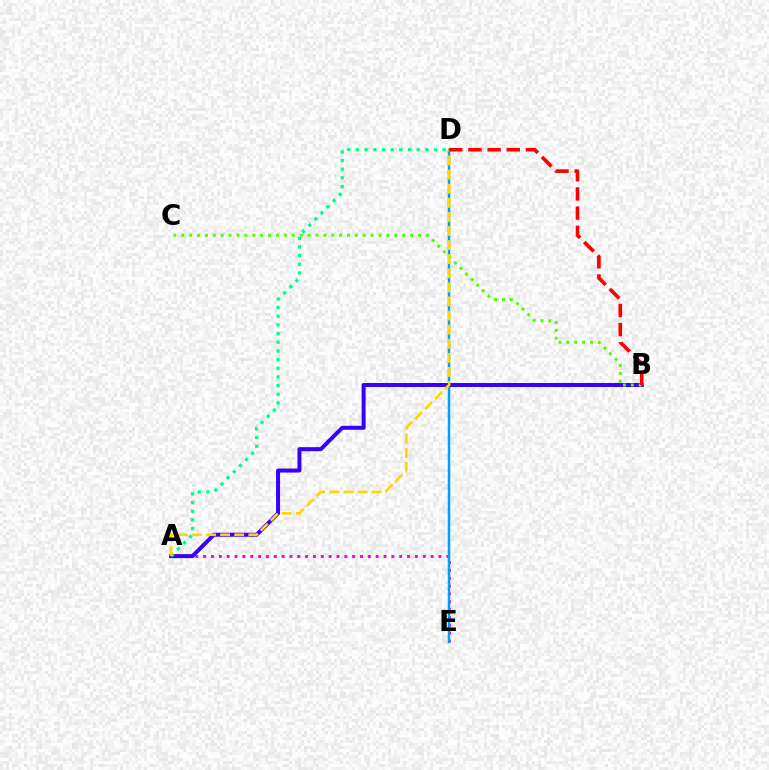{('A', 'E'): [{'color': '#ff00ed', 'line_style': 'dotted', 'thickness': 2.13}], ('D', 'E'): [{'color': '#009eff', 'line_style': 'solid', 'thickness': 1.78}], ('A', 'B'): [{'color': '#3700ff', 'line_style': 'solid', 'thickness': 2.88}], ('B', 'C'): [{'color': '#4fff00', 'line_style': 'dotted', 'thickness': 2.14}], ('A', 'D'): [{'color': '#00ff86', 'line_style': 'dotted', 'thickness': 2.36}, {'color': '#ffd500', 'line_style': 'dashed', 'thickness': 1.91}], ('B', 'D'): [{'color': '#ff0000', 'line_style': 'dashed', 'thickness': 2.61}]}